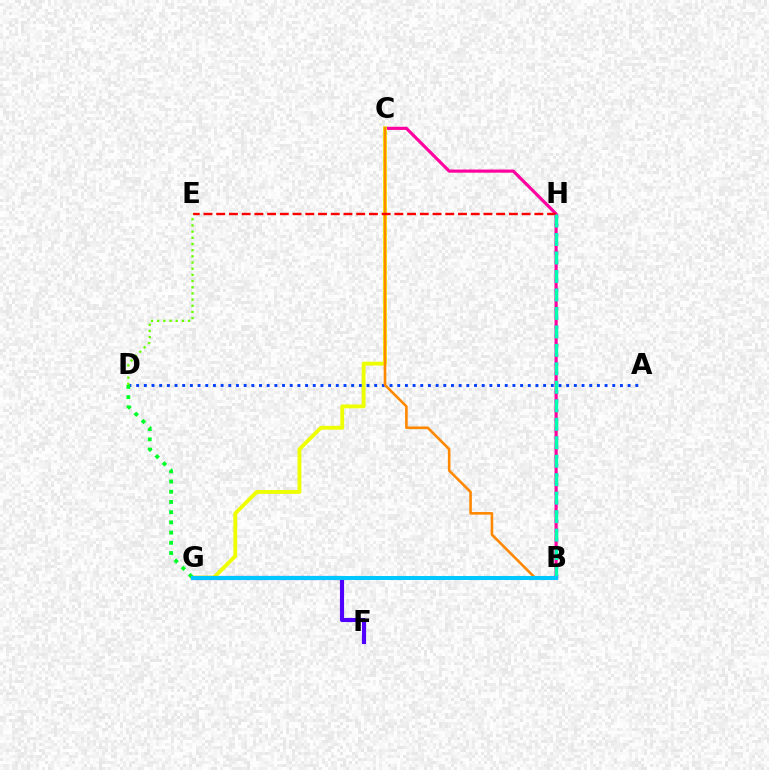{('B', 'C'): [{'color': '#ff00a0', 'line_style': 'solid', 'thickness': 2.26}, {'color': '#ff8800', 'line_style': 'solid', 'thickness': 1.88}], ('C', 'G'): [{'color': '#eeff00', 'line_style': 'solid', 'thickness': 2.77}], ('F', 'G'): [{'color': '#4f00ff', 'line_style': 'solid', 'thickness': 2.98}], ('A', 'D'): [{'color': '#003fff', 'line_style': 'dotted', 'thickness': 2.09}], ('E', 'H'): [{'color': '#ff0000', 'line_style': 'dashed', 'thickness': 1.73}], ('D', 'E'): [{'color': '#66ff00', 'line_style': 'dotted', 'thickness': 1.68}], ('B', 'H'): [{'color': '#d600ff', 'line_style': 'dotted', 'thickness': 2.51}, {'color': '#00ffaf', 'line_style': 'dashed', 'thickness': 2.51}], ('D', 'G'): [{'color': '#00ff27', 'line_style': 'dotted', 'thickness': 2.77}], ('B', 'G'): [{'color': '#00c7ff', 'line_style': 'solid', 'thickness': 2.9}]}